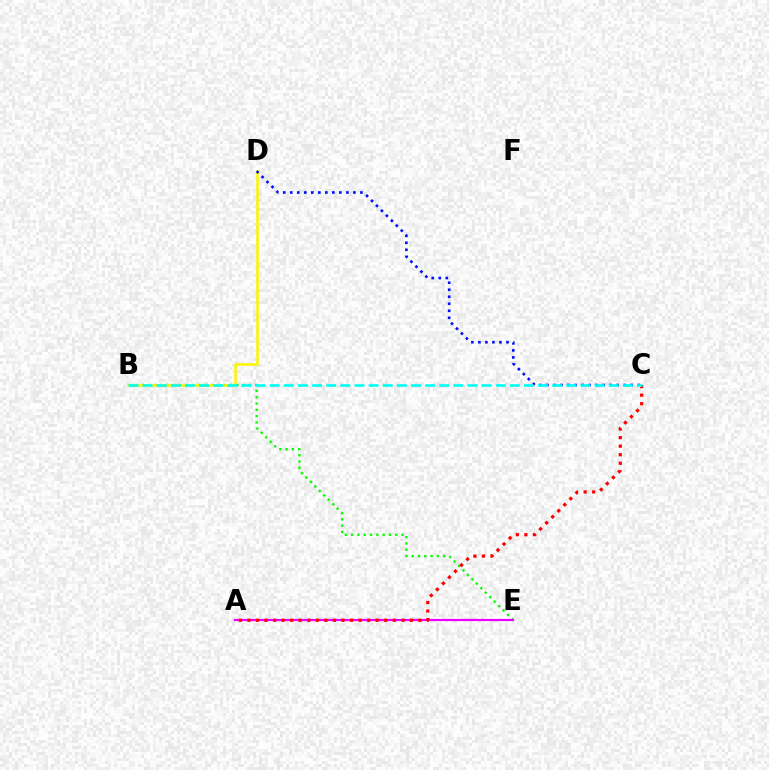{('B', 'E'): [{'color': '#08ff00', 'line_style': 'dotted', 'thickness': 1.71}], ('B', 'D'): [{'color': '#fcf500', 'line_style': 'solid', 'thickness': 1.83}], ('C', 'D'): [{'color': '#0010ff', 'line_style': 'dotted', 'thickness': 1.91}], ('A', 'E'): [{'color': '#ee00ff', 'line_style': 'solid', 'thickness': 1.59}], ('A', 'C'): [{'color': '#ff0000', 'line_style': 'dotted', 'thickness': 2.32}], ('B', 'C'): [{'color': '#00fff6', 'line_style': 'dashed', 'thickness': 1.92}]}